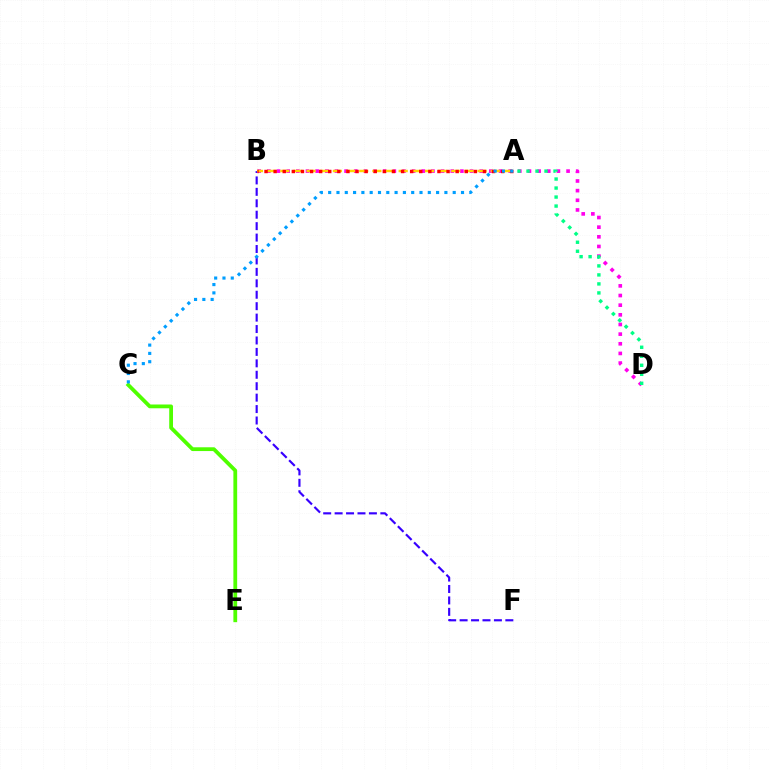{('B', 'F'): [{'color': '#3700ff', 'line_style': 'dashed', 'thickness': 1.55}], ('B', 'D'): [{'color': '#ff00ed', 'line_style': 'dotted', 'thickness': 2.62}], ('A', 'B'): [{'color': '#ffd500', 'line_style': 'dashed', 'thickness': 1.79}, {'color': '#ff0000', 'line_style': 'dotted', 'thickness': 2.47}], ('C', 'E'): [{'color': '#4fff00', 'line_style': 'solid', 'thickness': 2.72}], ('A', 'C'): [{'color': '#009eff', 'line_style': 'dotted', 'thickness': 2.26}], ('A', 'D'): [{'color': '#00ff86', 'line_style': 'dotted', 'thickness': 2.45}]}